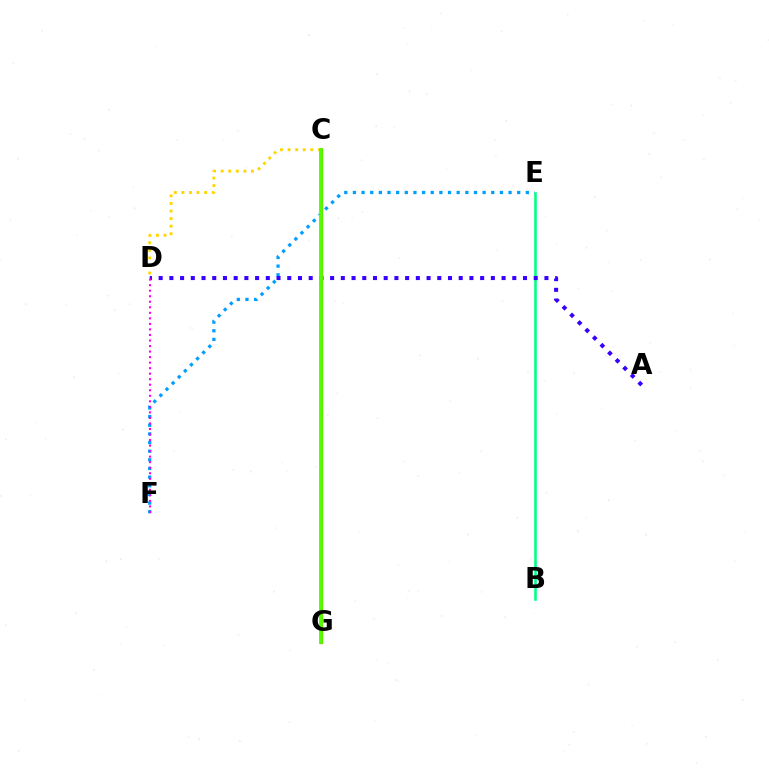{('E', 'F'): [{'color': '#009eff', 'line_style': 'dotted', 'thickness': 2.35}], ('C', 'D'): [{'color': '#ffd500', 'line_style': 'dotted', 'thickness': 2.06}], ('B', 'E'): [{'color': '#00ff86', 'line_style': 'solid', 'thickness': 1.87}], ('A', 'D'): [{'color': '#3700ff', 'line_style': 'dotted', 'thickness': 2.91}], ('C', 'G'): [{'color': '#ff0000', 'line_style': 'solid', 'thickness': 2.32}, {'color': '#4fff00', 'line_style': 'solid', 'thickness': 2.75}], ('D', 'F'): [{'color': '#ff00ed', 'line_style': 'dotted', 'thickness': 1.5}]}